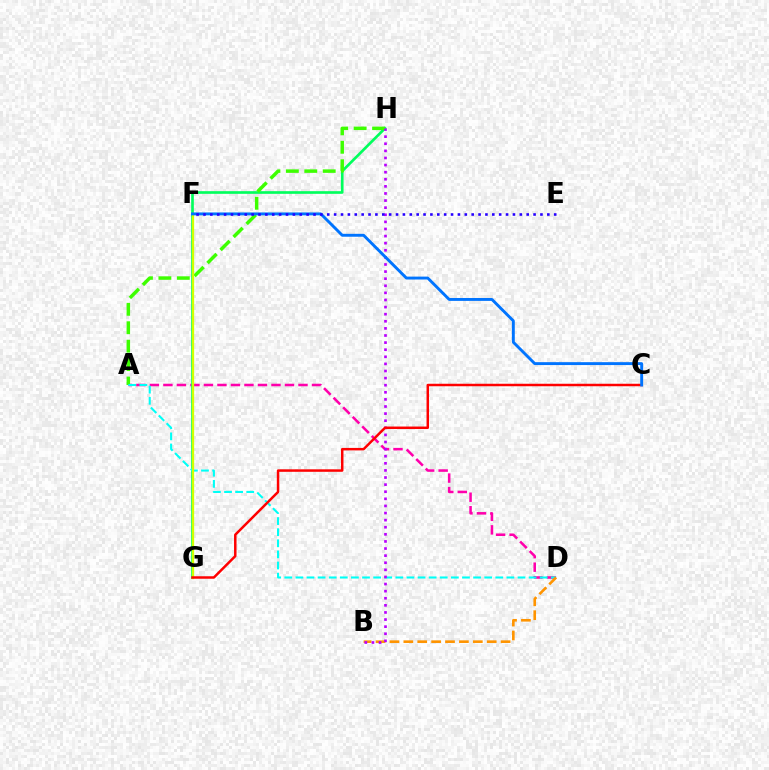{('A', 'D'): [{'color': '#ff00ac', 'line_style': 'dashed', 'thickness': 1.84}, {'color': '#00fff6', 'line_style': 'dashed', 'thickness': 1.51}], ('G', 'H'): [{'color': '#00ff5c', 'line_style': 'solid', 'thickness': 1.91}], ('A', 'H'): [{'color': '#3dff00', 'line_style': 'dashed', 'thickness': 2.5}], ('B', 'D'): [{'color': '#ff9400', 'line_style': 'dashed', 'thickness': 1.89}], ('B', 'H'): [{'color': '#b900ff', 'line_style': 'dotted', 'thickness': 1.93}], ('F', 'G'): [{'color': '#d1ff00', 'line_style': 'solid', 'thickness': 1.64}], ('C', 'G'): [{'color': '#ff0000', 'line_style': 'solid', 'thickness': 1.79}], ('C', 'F'): [{'color': '#0074ff', 'line_style': 'solid', 'thickness': 2.09}], ('E', 'F'): [{'color': '#2500ff', 'line_style': 'dotted', 'thickness': 1.87}]}